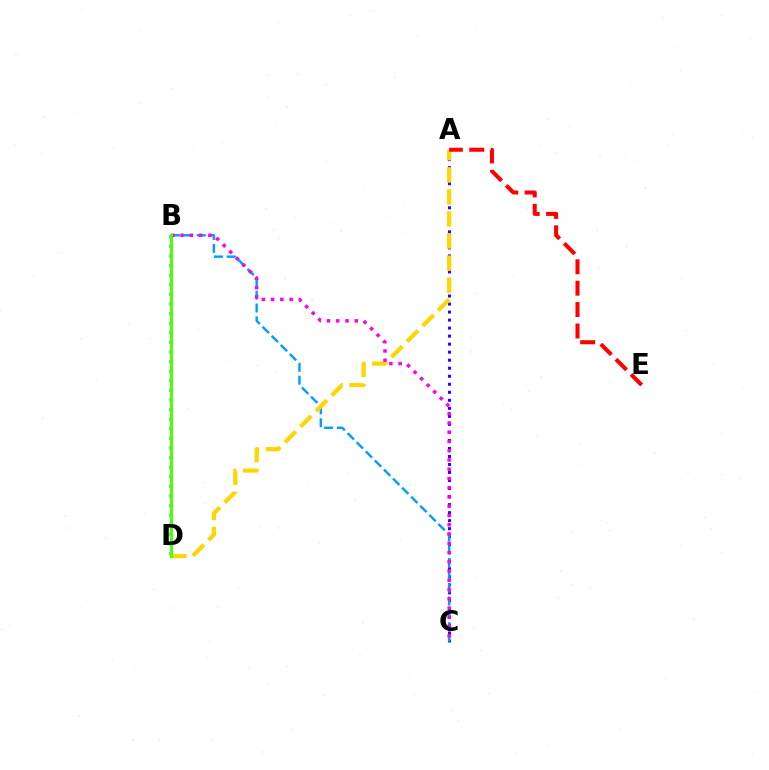{('A', 'C'): [{'color': '#3700ff', 'line_style': 'dotted', 'thickness': 2.18}], ('B', 'C'): [{'color': '#009eff', 'line_style': 'dashed', 'thickness': 1.74}, {'color': '#ff00ed', 'line_style': 'dotted', 'thickness': 2.52}], ('B', 'D'): [{'color': '#00ff86', 'line_style': 'dotted', 'thickness': 2.61}, {'color': '#4fff00', 'line_style': 'solid', 'thickness': 2.14}], ('A', 'D'): [{'color': '#ffd500', 'line_style': 'dashed', 'thickness': 3.0}], ('A', 'E'): [{'color': '#ff0000', 'line_style': 'dashed', 'thickness': 2.91}]}